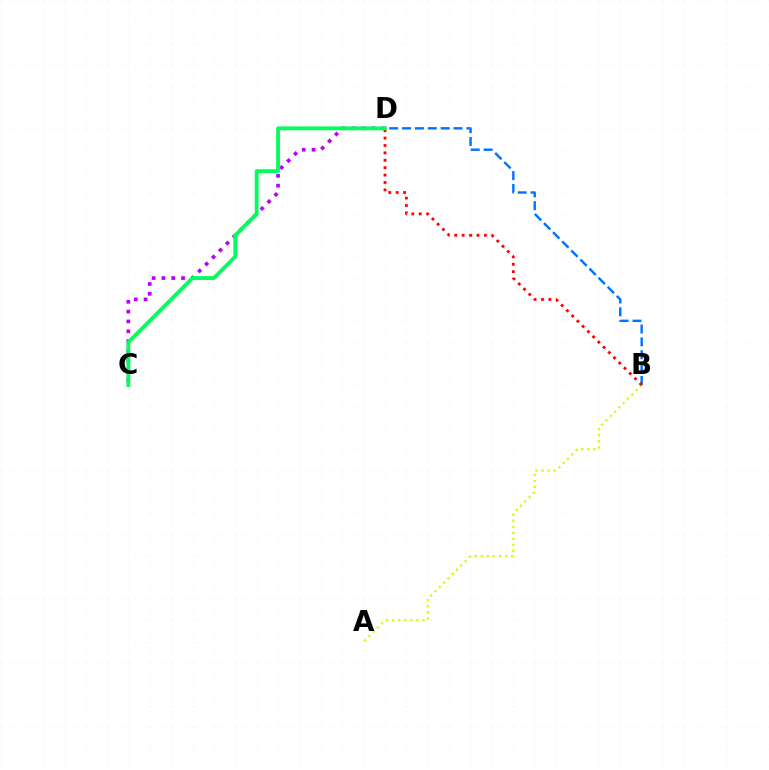{('A', 'B'): [{'color': '#d1ff00', 'line_style': 'dotted', 'thickness': 1.65}], ('C', 'D'): [{'color': '#b900ff', 'line_style': 'dotted', 'thickness': 2.67}, {'color': '#00ff5c', 'line_style': 'solid', 'thickness': 2.75}], ('B', 'D'): [{'color': '#0074ff', 'line_style': 'dashed', 'thickness': 1.75}, {'color': '#ff0000', 'line_style': 'dotted', 'thickness': 2.01}]}